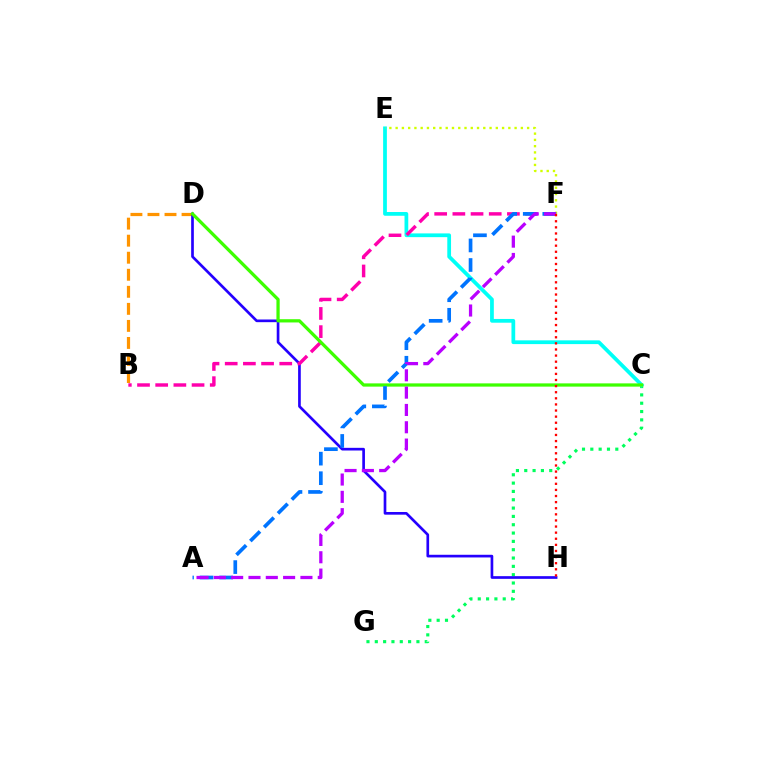{('B', 'D'): [{'color': '#ff9400', 'line_style': 'dashed', 'thickness': 2.32}], ('C', 'G'): [{'color': '#00ff5c', 'line_style': 'dotted', 'thickness': 2.26}], ('C', 'E'): [{'color': '#00fff6', 'line_style': 'solid', 'thickness': 2.7}], ('E', 'F'): [{'color': '#d1ff00', 'line_style': 'dotted', 'thickness': 1.7}], ('D', 'H'): [{'color': '#2500ff', 'line_style': 'solid', 'thickness': 1.93}], ('B', 'F'): [{'color': '#ff00ac', 'line_style': 'dashed', 'thickness': 2.47}], ('C', 'D'): [{'color': '#3dff00', 'line_style': 'solid', 'thickness': 2.34}], ('A', 'F'): [{'color': '#0074ff', 'line_style': 'dashed', 'thickness': 2.66}, {'color': '#b900ff', 'line_style': 'dashed', 'thickness': 2.35}], ('F', 'H'): [{'color': '#ff0000', 'line_style': 'dotted', 'thickness': 1.66}]}